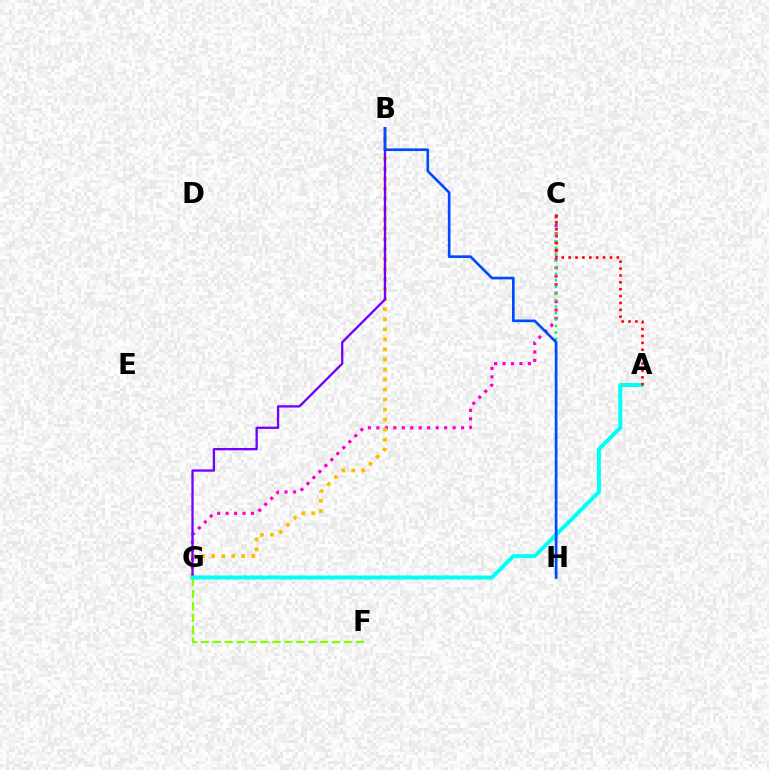{('C', 'G'): [{'color': '#ff00cf', 'line_style': 'dotted', 'thickness': 2.3}], ('F', 'G'): [{'color': '#84ff00', 'line_style': 'dashed', 'thickness': 1.62}], ('C', 'H'): [{'color': '#00ff39', 'line_style': 'dotted', 'thickness': 1.77}], ('B', 'G'): [{'color': '#ffbd00', 'line_style': 'dotted', 'thickness': 2.73}, {'color': '#7200ff', 'line_style': 'solid', 'thickness': 1.66}], ('A', 'G'): [{'color': '#00fff6', 'line_style': 'solid', 'thickness': 2.87}], ('A', 'C'): [{'color': '#ff0000', 'line_style': 'dotted', 'thickness': 1.87}], ('B', 'H'): [{'color': '#004bff', 'line_style': 'solid', 'thickness': 1.91}]}